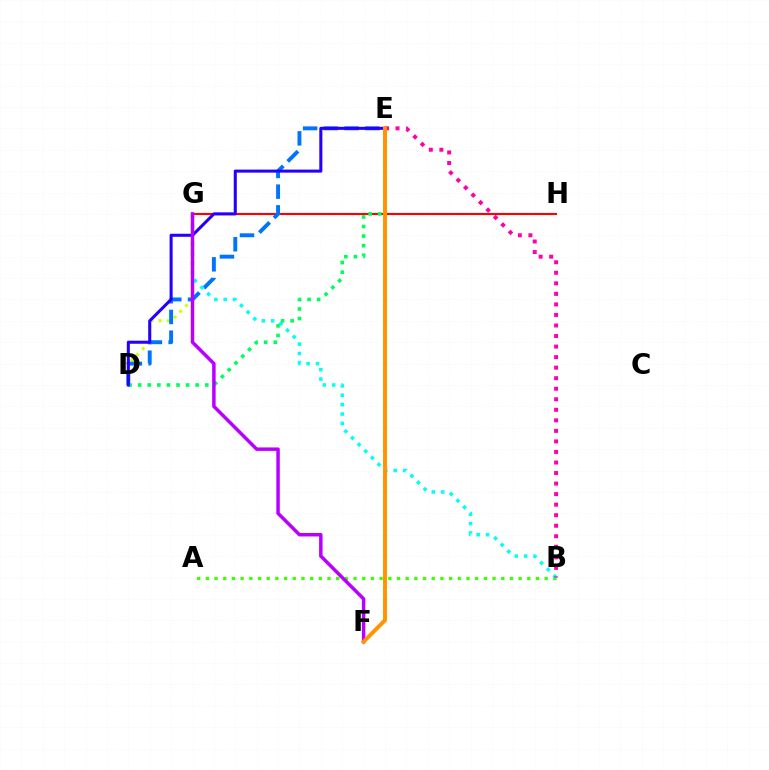{('D', 'G'): [{'color': '#d1ff00', 'line_style': 'dotted', 'thickness': 2.22}], ('G', 'H'): [{'color': '#ff0000', 'line_style': 'solid', 'thickness': 1.52}], ('A', 'B'): [{'color': '#3dff00', 'line_style': 'dotted', 'thickness': 2.36}], ('D', 'E'): [{'color': '#0074ff', 'line_style': 'dashed', 'thickness': 2.81}, {'color': '#00ff5c', 'line_style': 'dotted', 'thickness': 2.6}, {'color': '#2500ff', 'line_style': 'solid', 'thickness': 2.2}], ('B', 'G'): [{'color': '#00fff6', 'line_style': 'dotted', 'thickness': 2.55}], ('F', 'G'): [{'color': '#b900ff', 'line_style': 'solid', 'thickness': 2.5}], ('B', 'E'): [{'color': '#ff00ac', 'line_style': 'dotted', 'thickness': 2.86}], ('E', 'F'): [{'color': '#ff9400', 'line_style': 'solid', 'thickness': 2.85}]}